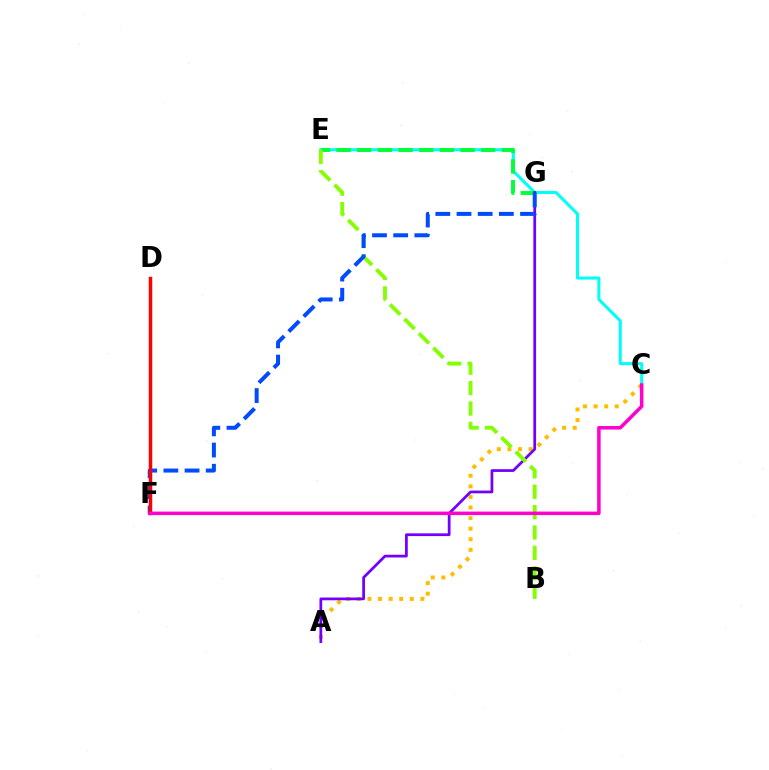{('C', 'E'): [{'color': '#00fff6', 'line_style': 'solid', 'thickness': 2.19}], ('A', 'C'): [{'color': '#ffbd00', 'line_style': 'dotted', 'thickness': 2.88}], ('E', 'G'): [{'color': '#00ff39', 'line_style': 'dashed', 'thickness': 2.81}], ('A', 'G'): [{'color': '#7200ff', 'line_style': 'solid', 'thickness': 1.98}], ('B', 'E'): [{'color': '#84ff00', 'line_style': 'dashed', 'thickness': 2.77}], ('F', 'G'): [{'color': '#004bff', 'line_style': 'dashed', 'thickness': 2.88}], ('D', 'F'): [{'color': '#ff0000', 'line_style': 'solid', 'thickness': 2.5}], ('C', 'F'): [{'color': '#ff00cf', 'line_style': 'solid', 'thickness': 2.52}]}